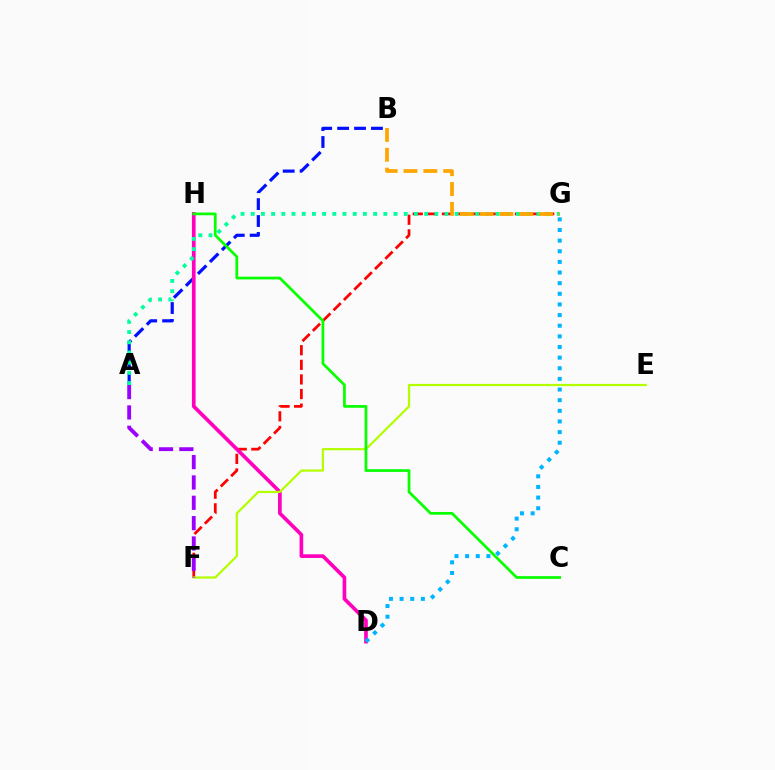{('F', 'G'): [{'color': '#ff0000', 'line_style': 'dashed', 'thickness': 1.98}], ('A', 'B'): [{'color': '#0010ff', 'line_style': 'dashed', 'thickness': 2.3}], ('D', 'H'): [{'color': '#ff00bd', 'line_style': 'solid', 'thickness': 2.65}], ('A', 'G'): [{'color': '#00ff9d', 'line_style': 'dotted', 'thickness': 2.77}], ('E', 'F'): [{'color': '#b3ff00', 'line_style': 'solid', 'thickness': 1.59}], ('B', 'G'): [{'color': '#ffa500', 'line_style': 'dashed', 'thickness': 2.7}], ('A', 'F'): [{'color': '#9b00ff', 'line_style': 'dashed', 'thickness': 2.76}], ('C', 'H'): [{'color': '#08ff00', 'line_style': 'solid', 'thickness': 1.96}], ('D', 'G'): [{'color': '#00b5ff', 'line_style': 'dotted', 'thickness': 2.89}]}